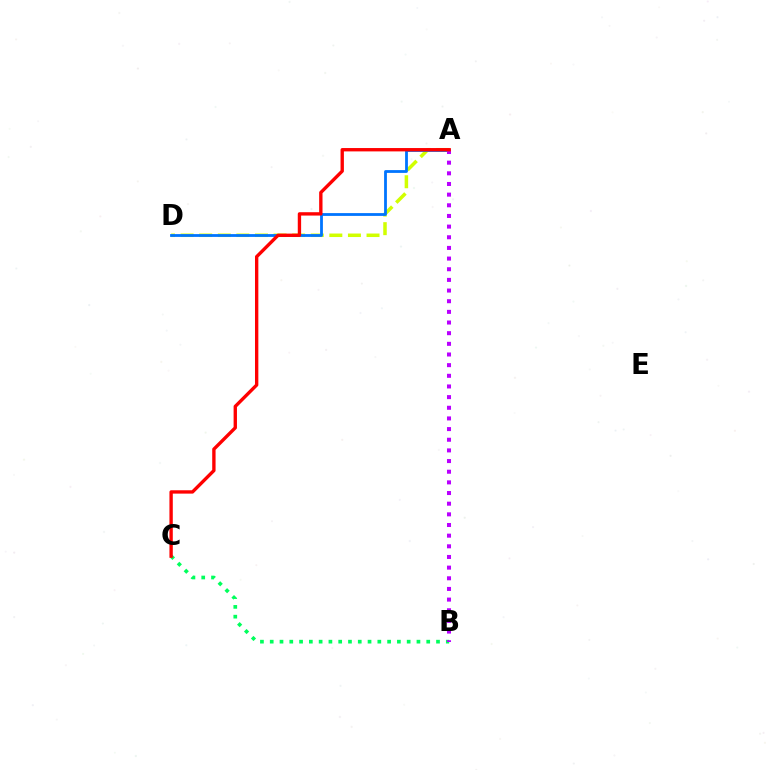{('A', 'D'): [{'color': '#d1ff00', 'line_style': 'dashed', 'thickness': 2.53}, {'color': '#0074ff', 'line_style': 'solid', 'thickness': 2.01}], ('B', 'C'): [{'color': '#00ff5c', 'line_style': 'dotted', 'thickness': 2.66}], ('A', 'B'): [{'color': '#b900ff', 'line_style': 'dotted', 'thickness': 2.9}], ('A', 'C'): [{'color': '#ff0000', 'line_style': 'solid', 'thickness': 2.42}]}